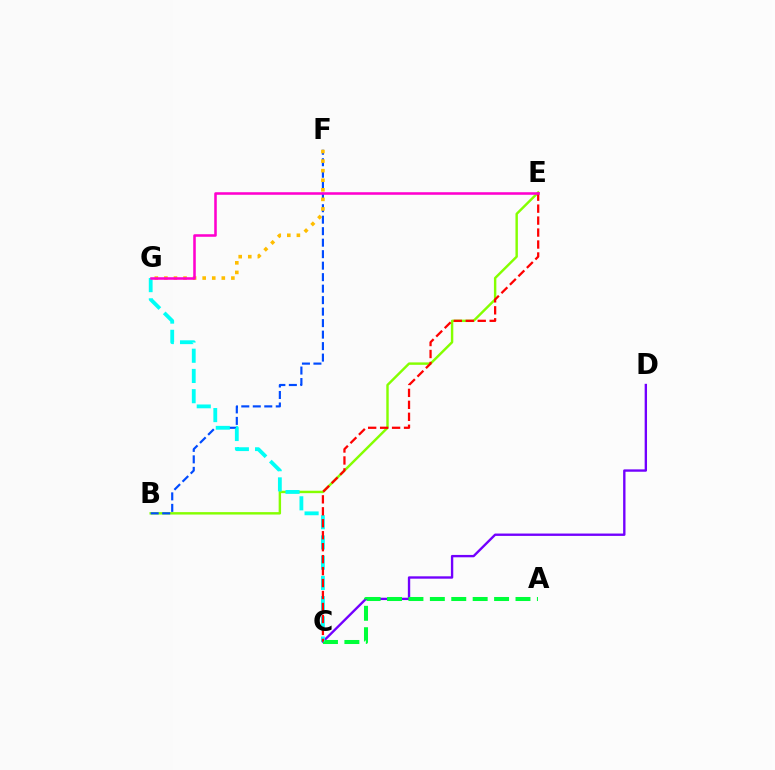{('B', 'E'): [{'color': '#84ff00', 'line_style': 'solid', 'thickness': 1.75}], ('C', 'D'): [{'color': '#7200ff', 'line_style': 'solid', 'thickness': 1.7}], ('B', 'F'): [{'color': '#004bff', 'line_style': 'dashed', 'thickness': 1.56}], ('A', 'C'): [{'color': '#00ff39', 'line_style': 'dashed', 'thickness': 2.91}], ('C', 'G'): [{'color': '#00fff6', 'line_style': 'dashed', 'thickness': 2.75}], ('F', 'G'): [{'color': '#ffbd00', 'line_style': 'dotted', 'thickness': 2.6}], ('C', 'E'): [{'color': '#ff0000', 'line_style': 'dashed', 'thickness': 1.62}], ('E', 'G'): [{'color': '#ff00cf', 'line_style': 'solid', 'thickness': 1.84}]}